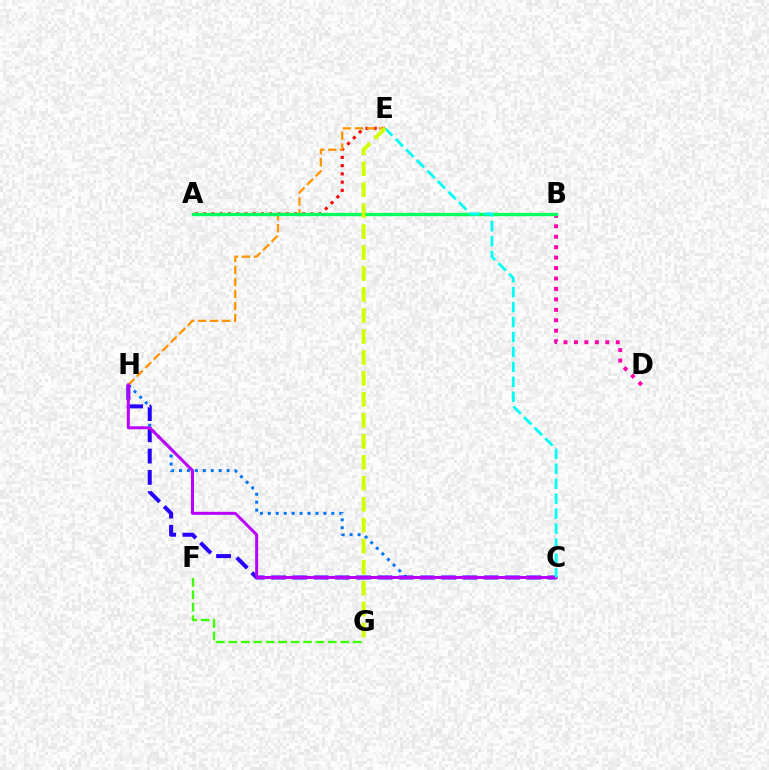{('A', 'E'): [{'color': '#ff0000', 'line_style': 'dotted', 'thickness': 2.24}], ('C', 'H'): [{'color': '#0074ff', 'line_style': 'dotted', 'thickness': 2.16}, {'color': '#2500ff', 'line_style': 'dashed', 'thickness': 2.89}, {'color': '#b900ff', 'line_style': 'solid', 'thickness': 2.16}], ('B', 'D'): [{'color': '#ff00ac', 'line_style': 'dotted', 'thickness': 2.84}], ('E', 'H'): [{'color': '#ff9400', 'line_style': 'dashed', 'thickness': 1.63}], ('F', 'G'): [{'color': '#3dff00', 'line_style': 'dashed', 'thickness': 1.69}], ('A', 'B'): [{'color': '#00ff5c', 'line_style': 'solid', 'thickness': 2.41}], ('C', 'E'): [{'color': '#00fff6', 'line_style': 'dashed', 'thickness': 2.03}], ('E', 'G'): [{'color': '#d1ff00', 'line_style': 'dashed', 'thickness': 2.85}]}